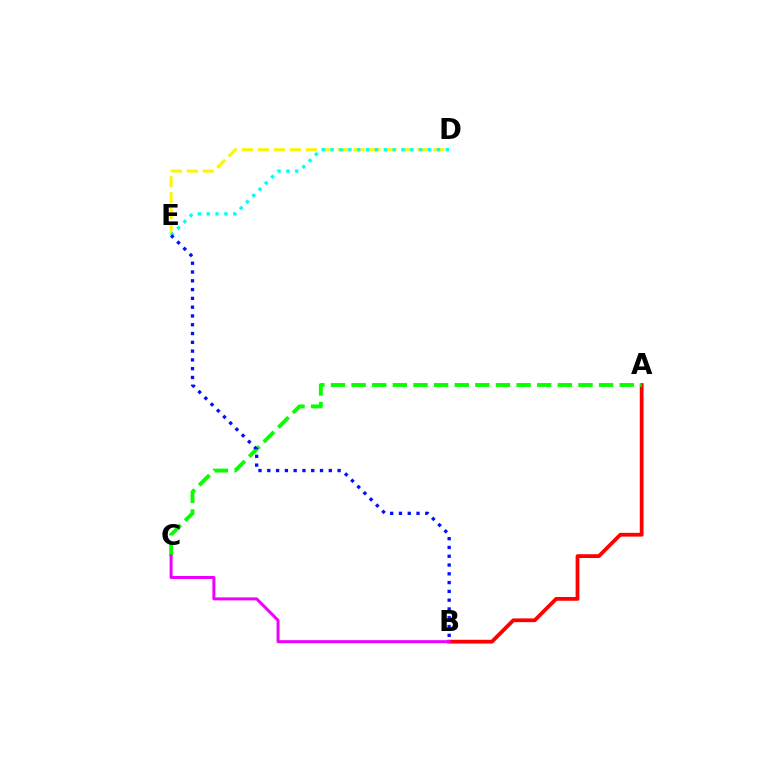{('D', 'E'): [{'color': '#fcf500', 'line_style': 'dashed', 'thickness': 2.17}, {'color': '#00fff6', 'line_style': 'dotted', 'thickness': 2.41}], ('A', 'B'): [{'color': '#ff0000', 'line_style': 'solid', 'thickness': 2.72}], ('A', 'C'): [{'color': '#08ff00', 'line_style': 'dashed', 'thickness': 2.8}], ('B', 'C'): [{'color': '#ee00ff', 'line_style': 'solid', 'thickness': 2.16}], ('B', 'E'): [{'color': '#0010ff', 'line_style': 'dotted', 'thickness': 2.39}]}